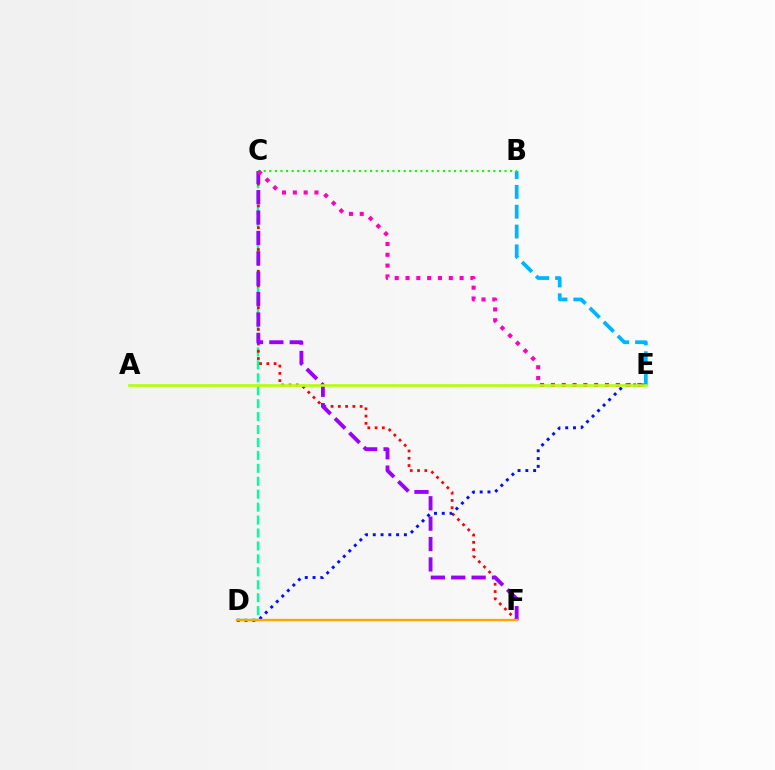{('C', 'D'): [{'color': '#00ff9d', 'line_style': 'dashed', 'thickness': 1.76}], ('B', 'E'): [{'color': '#00b5ff', 'line_style': 'dashed', 'thickness': 2.69}], ('C', 'F'): [{'color': '#ff0000', 'line_style': 'dotted', 'thickness': 1.97}, {'color': '#9b00ff', 'line_style': 'dashed', 'thickness': 2.77}], ('B', 'C'): [{'color': '#08ff00', 'line_style': 'dotted', 'thickness': 1.52}], ('D', 'E'): [{'color': '#0010ff', 'line_style': 'dotted', 'thickness': 2.11}], ('D', 'F'): [{'color': '#ffa500', 'line_style': 'solid', 'thickness': 1.66}], ('C', 'E'): [{'color': '#ff00bd', 'line_style': 'dotted', 'thickness': 2.94}], ('A', 'E'): [{'color': '#b3ff00', 'line_style': 'solid', 'thickness': 1.88}]}